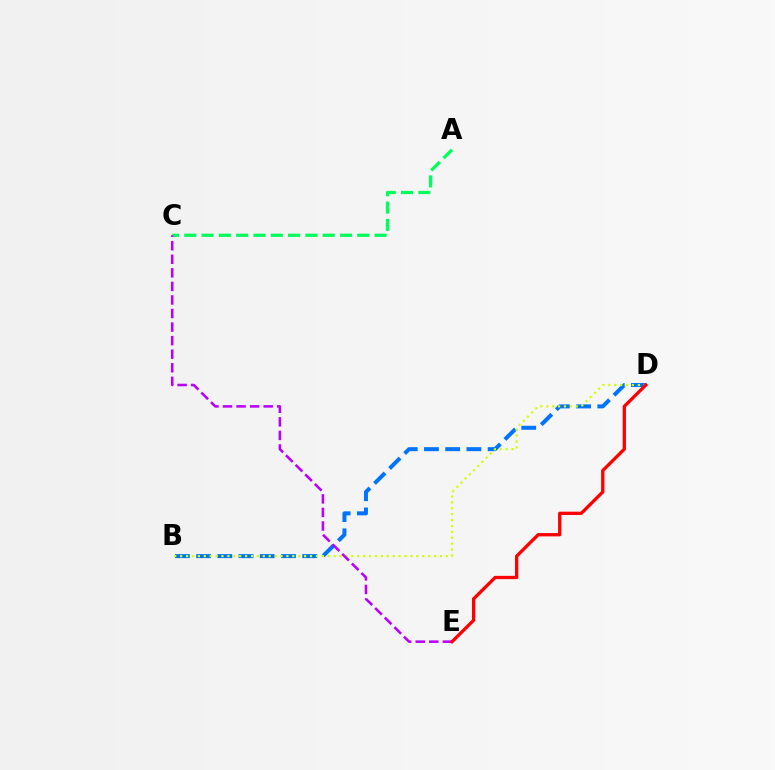{('A', 'C'): [{'color': '#00ff5c', 'line_style': 'dashed', 'thickness': 2.35}], ('B', 'D'): [{'color': '#0074ff', 'line_style': 'dashed', 'thickness': 2.88}, {'color': '#d1ff00', 'line_style': 'dotted', 'thickness': 1.6}], ('C', 'E'): [{'color': '#b900ff', 'line_style': 'dashed', 'thickness': 1.84}], ('D', 'E'): [{'color': '#ff0000', 'line_style': 'solid', 'thickness': 2.37}]}